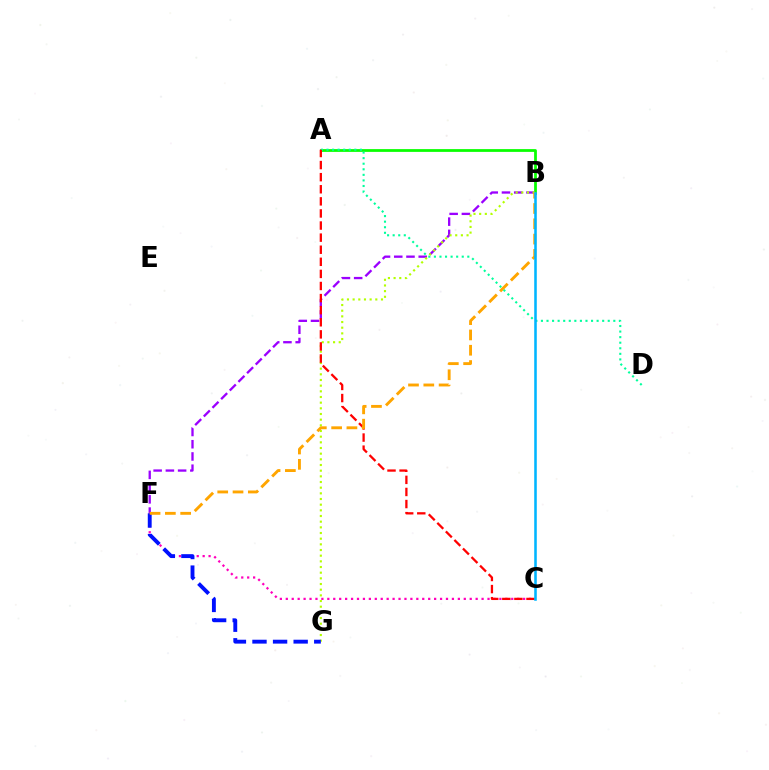{('C', 'F'): [{'color': '#ff00bd', 'line_style': 'dotted', 'thickness': 1.61}], ('B', 'F'): [{'color': '#9b00ff', 'line_style': 'dashed', 'thickness': 1.66}, {'color': '#ffa500', 'line_style': 'dashed', 'thickness': 2.08}], ('A', 'B'): [{'color': '#08ff00', 'line_style': 'solid', 'thickness': 1.99}], ('A', 'D'): [{'color': '#00ff9d', 'line_style': 'dotted', 'thickness': 1.51}], ('B', 'G'): [{'color': '#b3ff00', 'line_style': 'dotted', 'thickness': 1.54}], ('A', 'C'): [{'color': '#ff0000', 'line_style': 'dashed', 'thickness': 1.64}], ('F', 'G'): [{'color': '#0010ff', 'line_style': 'dashed', 'thickness': 2.8}], ('B', 'C'): [{'color': '#00b5ff', 'line_style': 'solid', 'thickness': 1.84}]}